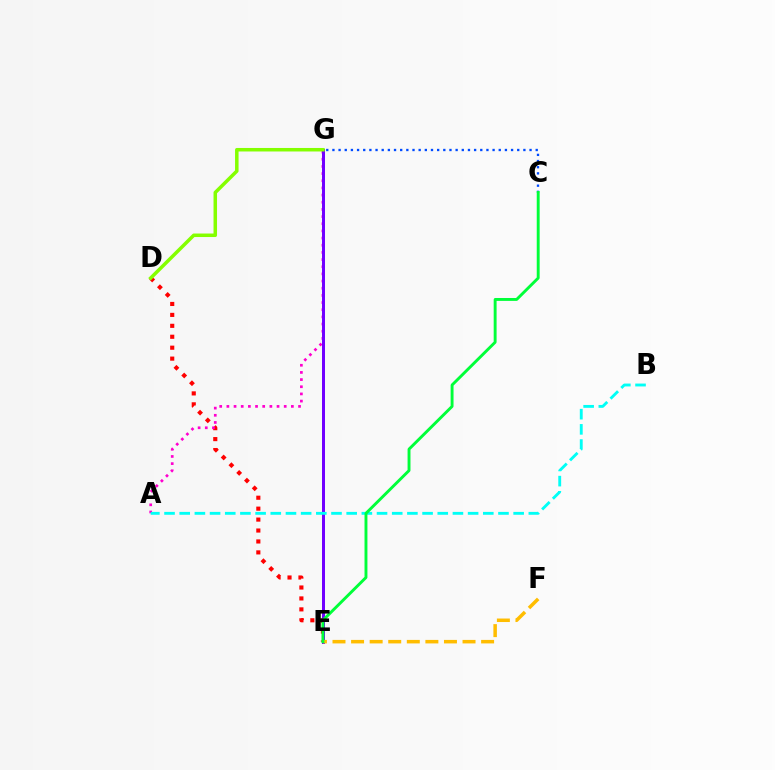{('D', 'E'): [{'color': '#ff0000', 'line_style': 'dotted', 'thickness': 2.97}], ('A', 'G'): [{'color': '#ff00cf', 'line_style': 'dotted', 'thickness': 1.95}], ('E', 'G'): [{'color': '#7200ff', 'line_style': 'solid', 'thickness': 2.16}], ('E', 'F'): [{'color': '#ffbd00', 'line_style': 'dashed', 'thickness': 2.52}], ('A', 'B'): [{'color': '#00fff6', 'line_style': 'dashed', 'thickness': 2.06}], ('C', 'G'): [{'color': '#004bff', 'line_style': 'dotted', 'thickness': 1.67}], ('C', 'E'): [{'color': '#00ff39', 'line_style': 'solid', 'thickness': 2.09}], ('D', 'G'): [{'color': '#84ff00', 'line_style': 'solid', 'thickness': 2.53}]}